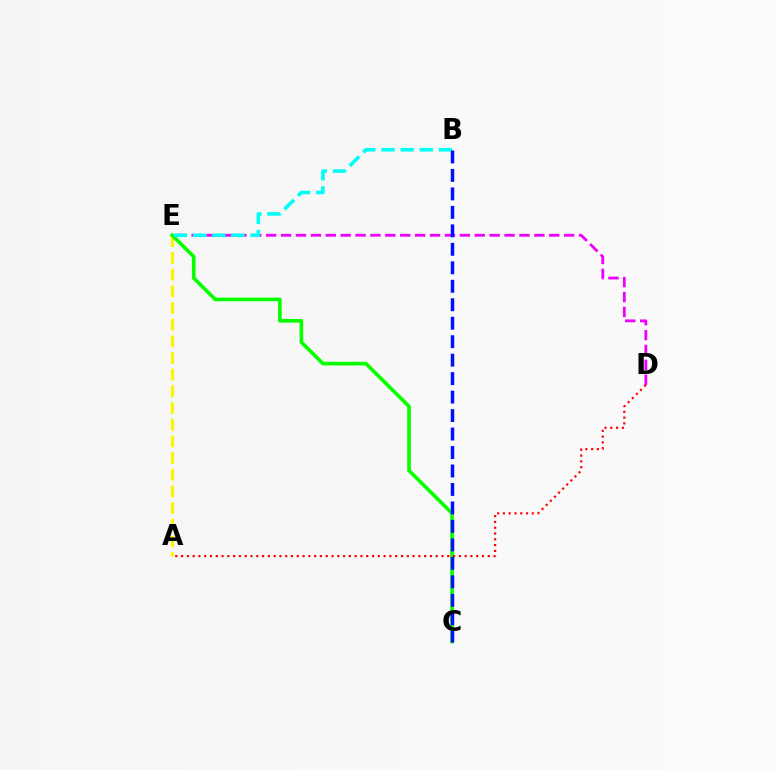{('D', 'E'): [{'color': '#ee00ff', 'line_style': 'dashed', 'thickness': 2.02}], ('A', 'E'): [{'color': '#fcf500', 'line_style': 'dashed', 'thickness': 2.26}], ('C', 'E'): [{'color': '#08ff00', 'line_style': 'solid', 'thickness': 2.64}], ('B', 'E'): [{'color': '#00fff6', 'line_style': 'dashed', 'thickness': 2.6}], ('A', 'D'): [{'color': '#ff0000', 'line_style': 'dotted', 'thickness': 1.57}], ('B', 'C'): [{'color': '#0010ff', 'line_style': 'dashed', 'thickness': 2.51}]}